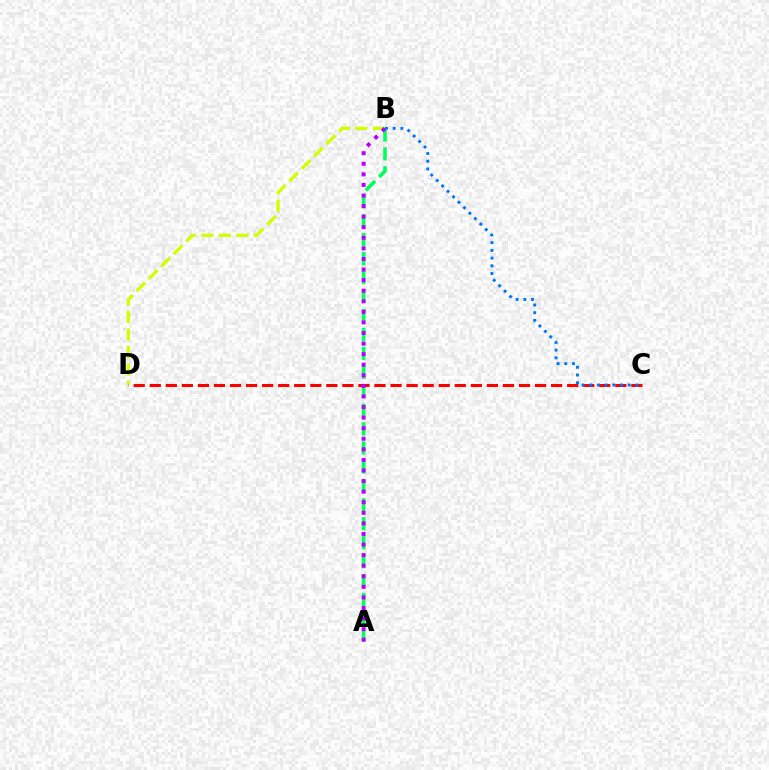{('B', 'D'): [{'color': '#d1ff00', 'line_style': 'dashed', 'thickness': 2.39}], ('A', 'B'): [{'color': '#00ff5c', 'line_style': 'dashed', 'thickness': 2.57}, {'color': '#b900ff', 'line_style': 'dotted', 'thickness': 2.87}], ('C', 'D'): [{'color': '#ff0000', 'line_style': 'dashed', 'thickness': 2.18}], ('B', 'C'): [{'color': '#0074ff', 'line_style': 'dotted', 'thickness': 2.1}]}